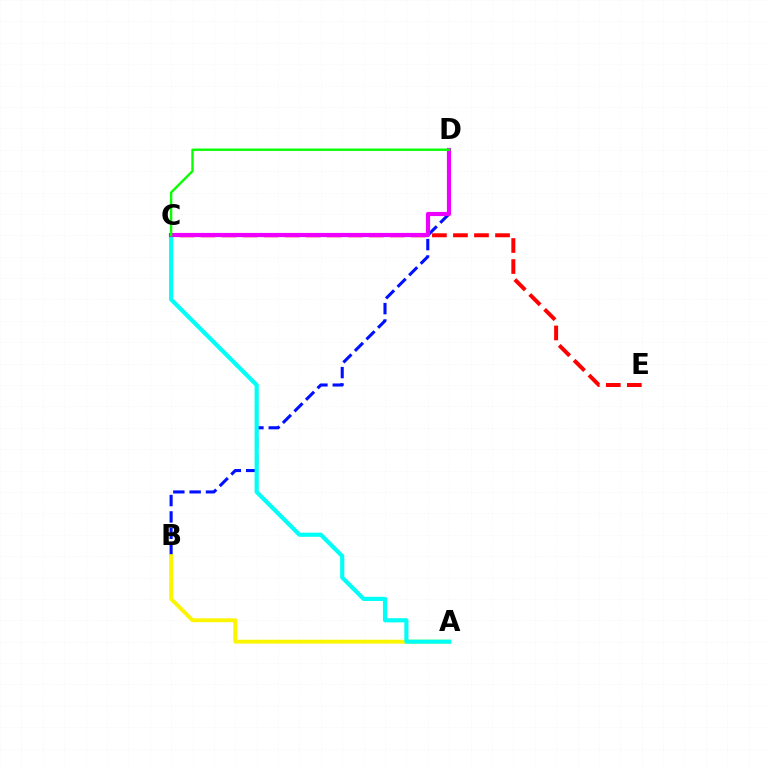{('B', 'D'): [{'color': '#0010ff', 'line_style': 'dashed', 'thickness': 2.22}], ('A', 'B'): [{'color': '#fcf500', 'line_style': 'solid', 'thickness': 2.79}], ('C', 'E'): [{'color': '#ff0000', 'line_style': 'dashed', 'thickness': 2.86}], ('A', 'C'): [{'color': '#00fff6', 'line_style': 'solid', 'thickness': 2.99}], ('C', 'D'): [{'color': '#ee00ff', 'line_style': 'solid', 'thickness': 3.0}, {'color': '#08ff00', 'line_style': 'solid', 'thickness': 1.71}]}